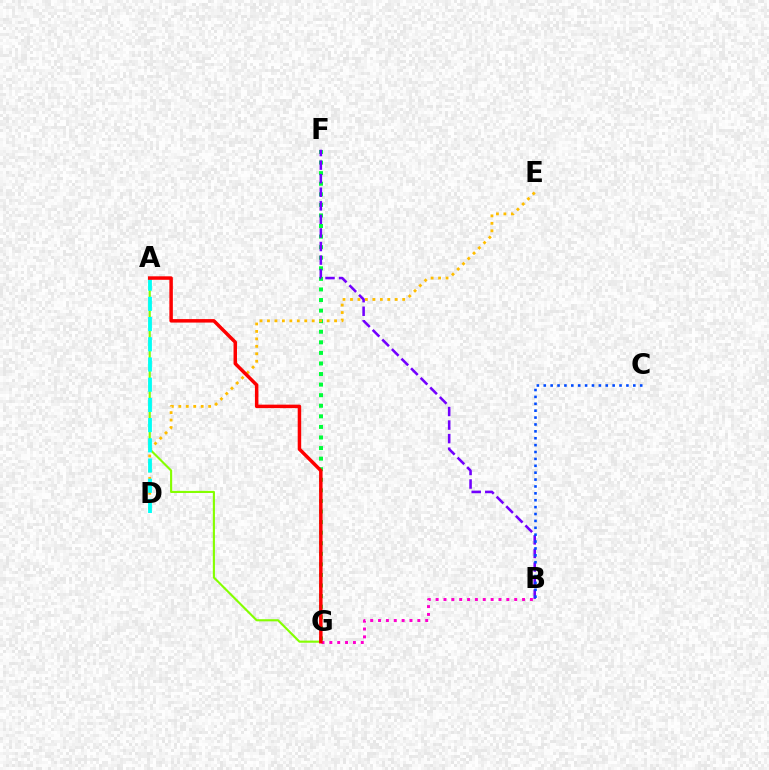{('A', 'G'): [{'color': '#84ff00', 'line_style': 'solid', 'thickness': 1.53}, {'color': '#ff0000', 'line_style': 'solid', 'thickness': 2.51}], ('F', 'G'): [{'color': '#00ff39', 'line_style': 'dotted', 'thickness': 2.87}], ('D', 'E'): [{'color': '#ffbd00', 'line_style': 'dotted', 'thickness': 2.03}], ('A', 'D'): [{'color': '#00fff6', 'line_style': 'dashed', 'thickness': 2.75}], ('B', 'F'): [{'color': '#7200ff', 'line_style': 'dashed', 'thickness': 1.84}], ('B', 'G'): [{'color': '#ff00cf', 'line_style': 'dotted', 'thickness': 2.13}], ('B', 'C'): [{'color': '#004bff', 'line_style': 'dotted', 'thickness': 1.87}]}